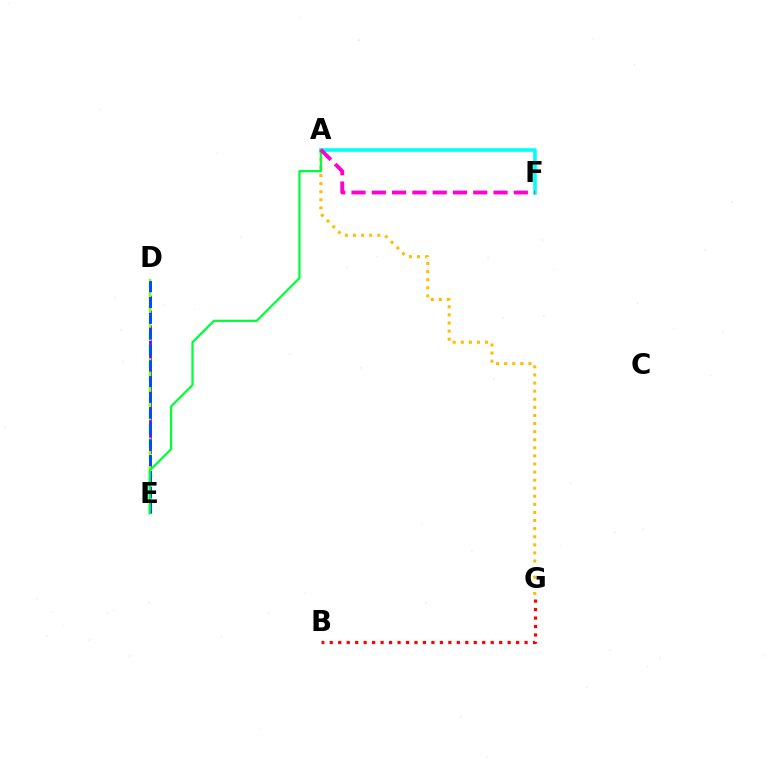{('B', 'G'): [{'color': '#ff0000', 'line_style': 'dotted', 'thickness': 2.3}], ('D', 'E'): [{'color': '#7200ff', 'line_style': 'dashed', 'thickness': 2.01}, {'color': '#84ff00', 'line_style': 'dashed', 'thickness': 1.8}, {'color': '#004bff', 'line_style': 'dashed', 'thickness': 2.15}], ('A', 'G'): [{'color': '#ffbd00', 'line_style': 'dotted', 'thickness': 2.2}], ('A', 'F'): [{'color': '#00fff6', 'line_style': 'solid', 'thickness': 2.59}, {'color': '#ff00cf', 'line_style': 'dashed', 'thickness': 2.76}], ('A', 'E'): [{'color': '#00ff39', 'line_style': 'solid', 'thickness': 1.62}]}